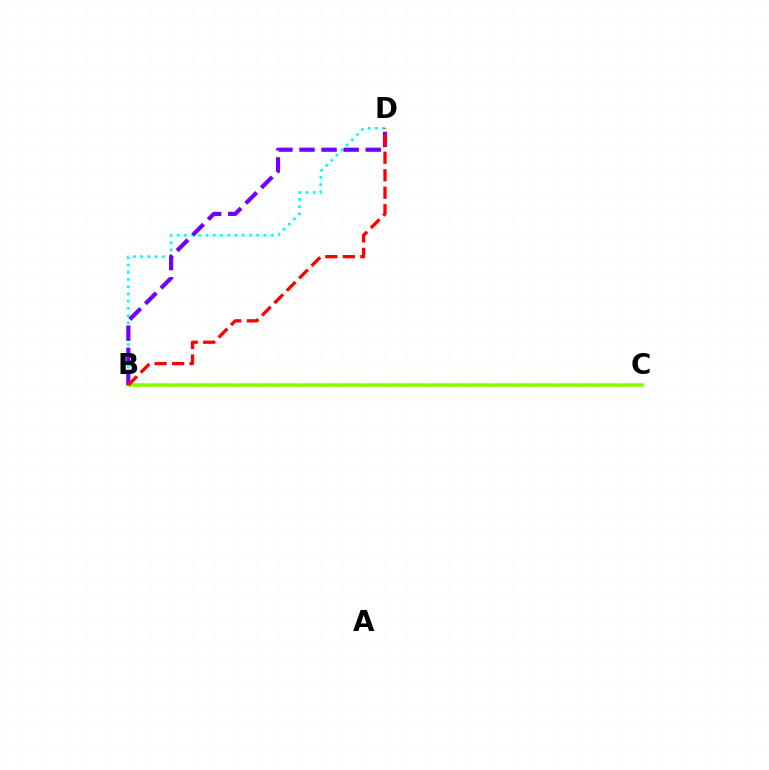{('B', 'D'): [{'color': '#00fff6', 'line_style': 'dotted', 'thickness': 1.97}, {'color': '#7200ff', 'line_style': 'dashed', 'thickness': 3.0}, {'color': '#ff0000', 'line_style': 'dashed', 'thickness': 2.38}], ('B', 'C'): [{'color': '#84ff00', 'line_style': 'solid', 'thickness': 2.54}]}